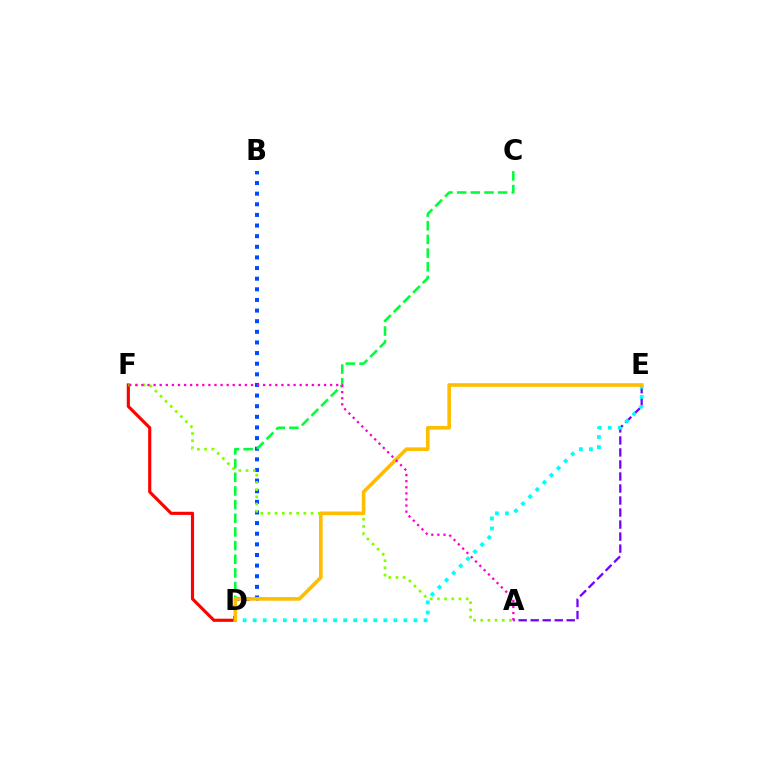{('B', 'D'): [{'color': '#004bff', 'line_style': 'dotted', 'thickness': 2.89}], ('C', 'D'): [{'color': '#00ff39', 'line_style': 'dashed', 'thickness': 1.86}], ('D', 'F'): [{'color': '#ff0000', 'line_style': 'solid', 'thickness': 2.26}], ('A', 'E'): [{'color': '#7200ff', 'line_style': 'dashed', 'thickness': 1.63}], ('A', 'F'): [{'color': '#84ff00', 'line_style': 'dotted', 'thickness': 1.95}, {'color': '#ff00cf', 'line_style': 'dotted', 'thickness': 1.65}], ('D', 'E'): [{'color': '#00fff6', 'line_style': 'dotted', 'thickness': 2.73}, {'color': '#ffbd00', 'line_style': 'solid', 'thickness': 2.61}]}